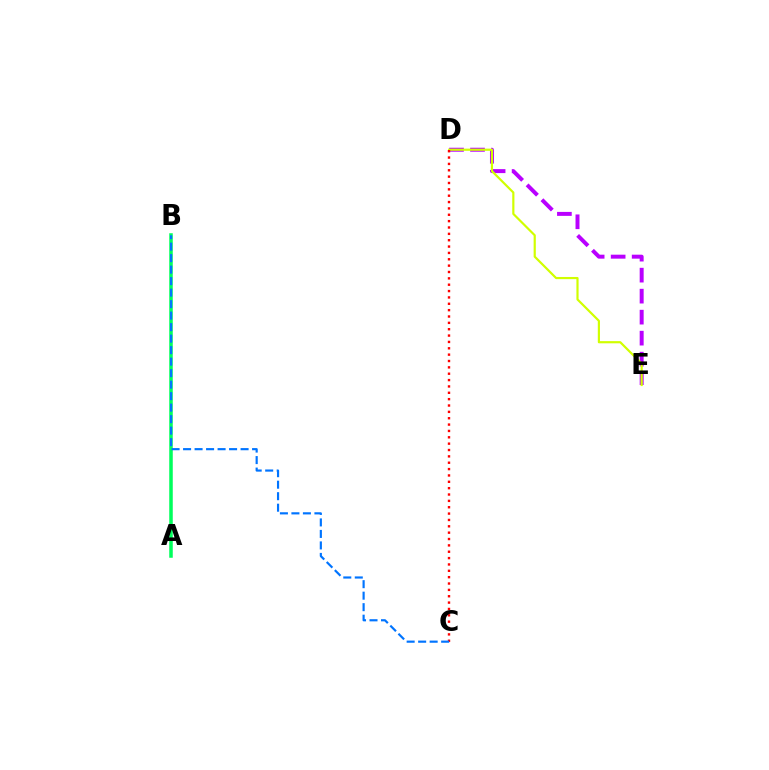{('D', 'E'): [{'color': '#b900ff', 'line_style': 'dashed', 'thickness': 2.85}, {'color': '#d1ff00', 'line_style': 'solid', 'thickness': 1.57}], ('A', 'B'): [{'color': '#00ff5c', 'line_style': 'solid', 'thickness': 2.54}], ('C', 'D'): [{'color': '#ff0000', 'line_style': 'dotted', 'thickness': 1.73}], ('B', 'C'): [{'color': '#0074ff', 'line_style': 'dashed', 'thickness': 1.56}]}